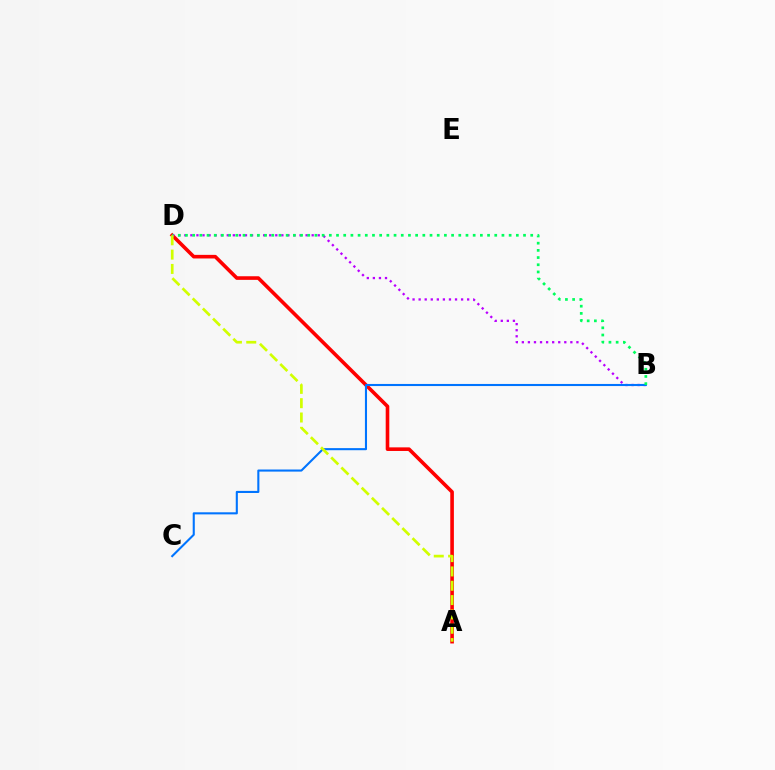{('A', 'D'): [{'color': '#ff0000', 'line_style': 'solid', 'thickness': 2.6}, {'color': '#d1ff00', 'line_style': 'dashed', 'thickness': 1.95}], ('B', 'D'): [{'color': '#b900ff', 'line_style': 'dotted', 'thickness': 1.65}, {'color': '#00ff5c', 'line_style': 'dotted', 'thickness': 1.95}], ('B', 'C'): [{'color': '#0074ff', 'line_style': 'solid', 'thickness': 1.5}]}